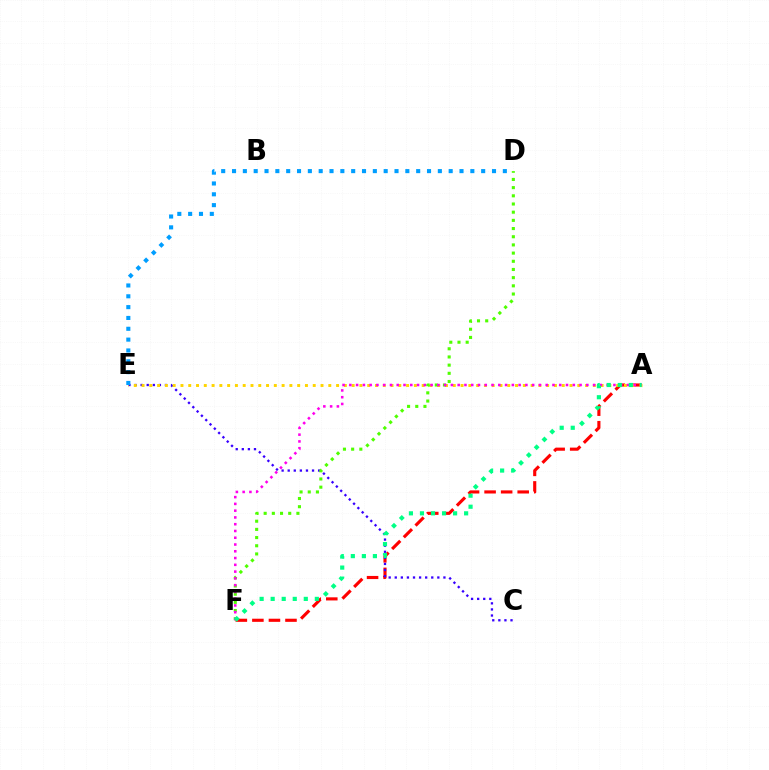{('A', 'F'): [{'color': '#ff0000', 'line_style': 'dashed', 'thickness': 2.25}, {'color': '#ff00ed', 'line_style': 'dotted', 'thickness': 1.84}, {'color': '#00ff86', 'line_style': 'dotted', 'thickness': 3.0}], ('C', 'E'): [{'color': '#3700ff', 'line_style': 'dotted', 'thickness': 1.65}], ('A', 'E'): [{'color': '#ffd500', 'line_style': 'dotted', 'thickness': 2.11}], ('D', 'F'): [{'color': '#4fff00', 'line_style': 'dotted', 'thickness': 2.22}], ('D', 'E'): [{'color': '#009eff', 'line_style': 'dotted', 'thickness': 2.94}]}